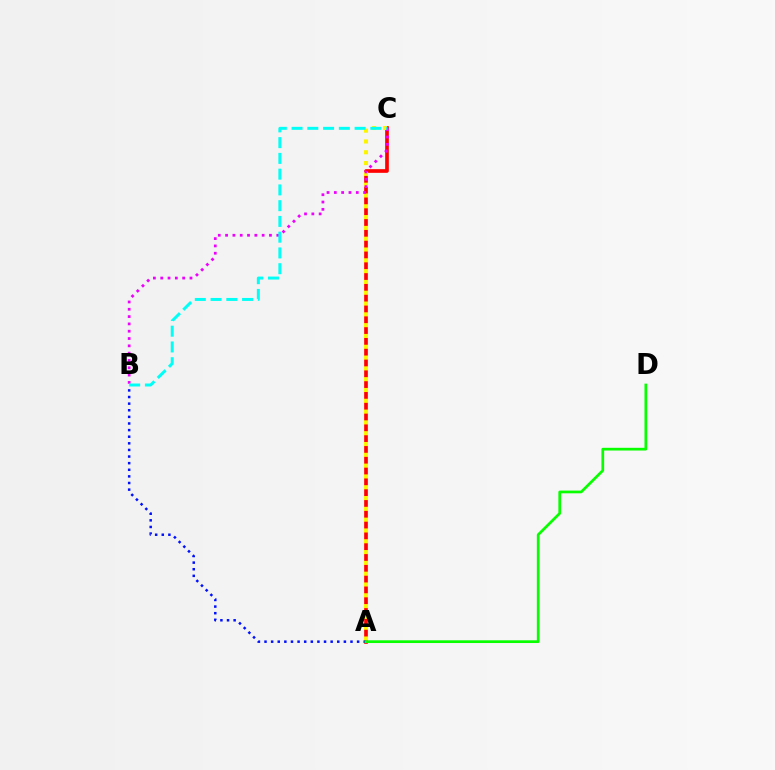{('A', 'C'): [{'color': '#ff0000', 'line_style': 'solid', 'thickness': 2.63}, {'color': '#fcf500', 'line_style': 'dotted', 'thickness': 2.94}], ('A', 'B'): [{'color': '#0010ff', 'line_style': 'dotted', 'thickness': 1.8}], ('A', 'D'): [{'color': '#08ff00', 'line_style': 'solid', 'thickness': 1.97}], ('B', 'C'): [{'color': '#ee00ff', 'line_style': 'dotted', 'thickness': 1.99}, {'color': '#00fff6', 'line_style': 'dashed', 'thickness': 2.14}]}